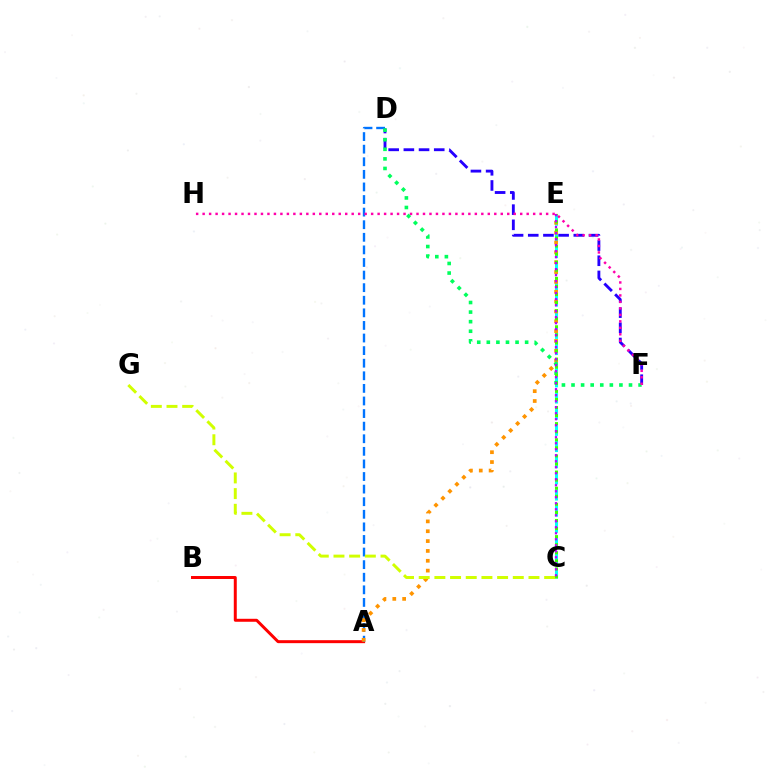{('D', 'F'): [{'color': '#2500ff', 'line_style': 'dashed', 'thickness': 2.06}, {'color': '#00ff5c', 'line_style': 'dotted', 'thickness': 2.6}], ('A', 'B'): [{'color': '#ff0000', 'line_style': 'solid', 'thickness': 2.14}], ('A', 'D'): [{'color': '#0074ff', 'line_style': 'dashed', 'thickness': 1.71}], ('C', 'E'): [{'color': '#00fff6', 'line_style': 'dashed', 'thickness': 2.2}, {'color': '#3dff00', 'line_style': 'dotted', 'thickness': 2.19}, {'color': '#b900ff', 'line_style': 'dotted', 'thickness': 1.63}], ('A', 'E'): [{'color': '#ff9400', 'line_style': 'dotted', 'thickness': 2.67}], ('C', 'G'): [{'color': '#d1ff00', 'line_style': 'dashed', 'thickness': 2.13}], ('F', 'H'): [{'color': '#ff00ac', 'line_style': 'dotted', 'thickness': 1.76}]}